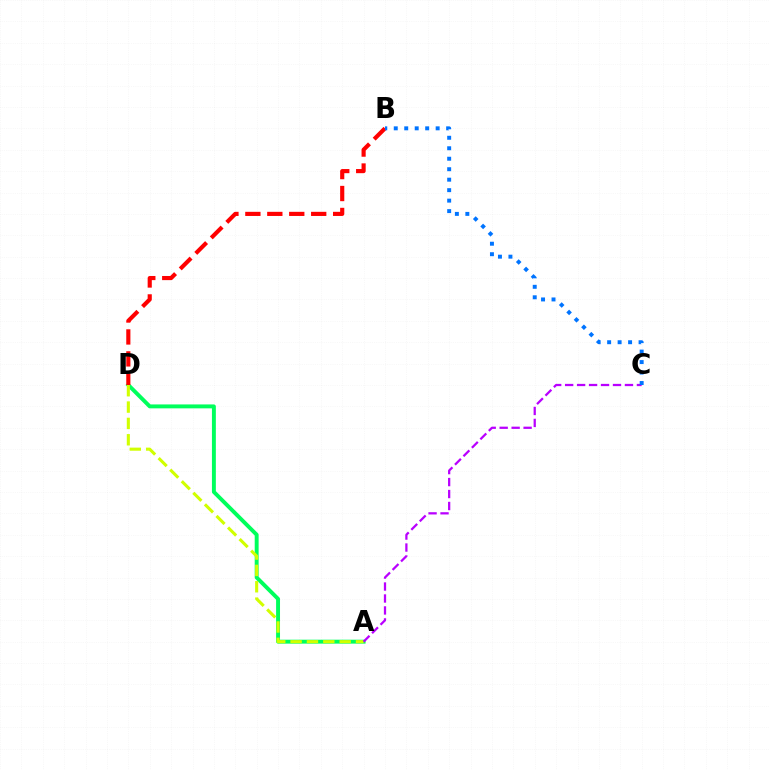{('A', 'D'): [{'color': '#00ff5c', 'line_style': 'solid', 'thickness': 2.82}, {'color': '#d1ff00', 'line_style': 'dashed', 'thickness': 2.22}], ('B', 'D'): [{'color': '#ff0000', 'line_style': 'dashed', 'thickness': 2.98}], ('A', 'C'): [{'color': '#b900ff', 'line_style': 'dashed', 'thickness': 1.63}], ('B', 'C'): [{'color': '#0074ff', 'line_style': 'dotted', 'thickness': 2.85}]}